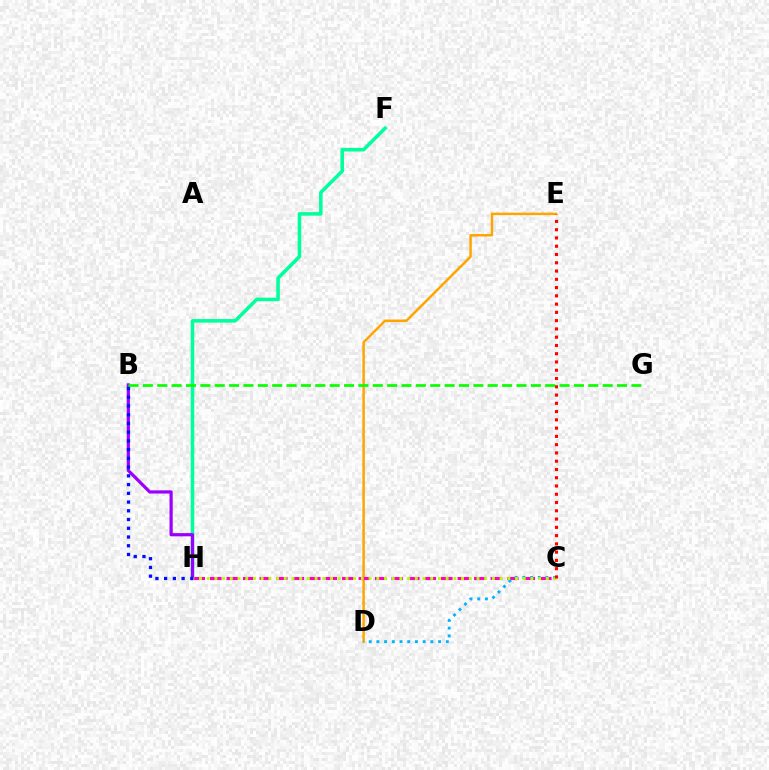{('D', 'E'): [{'color': '#ffa500', 'line_style': 'solid', 'thickness': 1.79}], ('F', 'H'): [{'color': '#00ff9d', 'line_style': 'solid', 'thickness': 2.56}], ('C', 'H'): [{'color': '#ff00bd', 'line_style': 'dashed', 'thickness': 2.24}, {'color': '#b3ff00', 'line_style': 'dotted', 'thickness': 2.09}], ('C', 'D'): [{'color': '#00b5ff', 'line_style': 'dotted', 'thickness': 2.09}], ('B', 'H'): [{'color': '#9b00ff', 'line_style': 'solid', 'thickness': 2.31}, {'color': '#0010ff', 'line_style': 'dotted', 'thickness': 2.37}], ('C', 'E'): [{'color': '#ff0000', 'line_style': 'dotted', 'thickness': 2.25}], ('B', 'G'): [{'color': '#08ff00', 'line_style': 'dashed', 'thickness': 1.95}]}